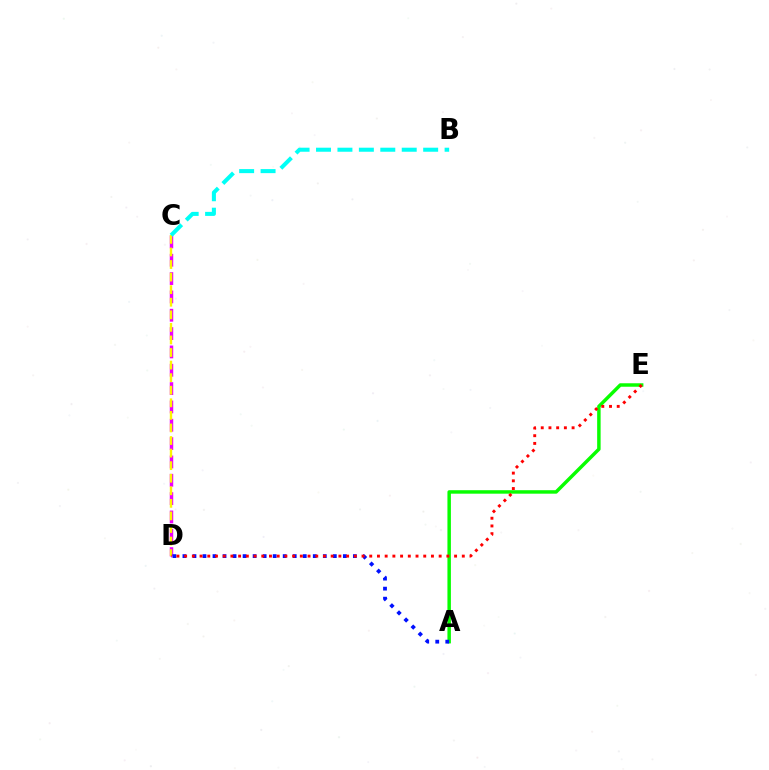{('C', 'D'): [{'color': '#ee00ff', 'line_style': 'dashed', 'thickness': 2.49}, {'color': '#fcf500', 'line_style': 'dashed', 'thickness': 1.71}], ('A', 'E'): [{'color': '#08ff00', 'line_style': 'solid', 'thickness': 2.5}], ('A', 'D'): [{'color': '#0010ff', 'line_style': 'dotted', 'thickness': 2.72}], ('D', 'E'): [{'color': '#ff0000', 'line_style': 'dotted', 'thickness': 2.1}], ('B', 'C'): [{'color': '#00fff6', 'line_style': 'dashed', 'thickness': 2.91}]}